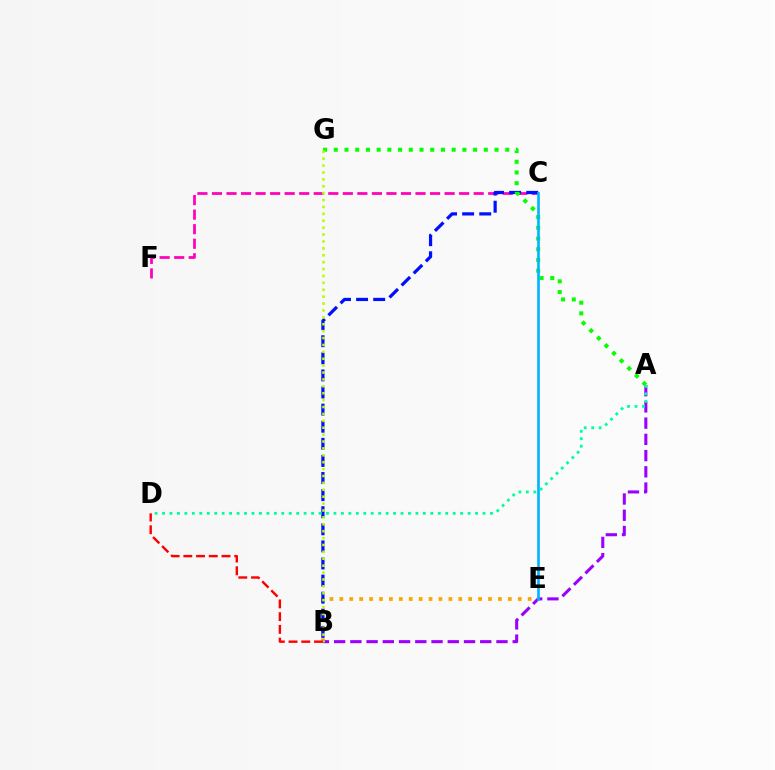{('B', 'E'): [{'color': '#ffa500', 'line_style': 'dotted', 'thickness': 2.69}], ('C', 'F'): [{'color': '#ff00bd', 'line_style': 'dashed', 'thickness': 1.98}], ('B', 'C'): [{'color': '#0010ff', 'line_style': 'dashed', 'thickness': 2.32}], ('A', 'B'): [{'color': '#9b00ff', 'line_style': 'dashed', 'thickness': 2.21}], ('A', 'G'): [{'color': '#08ff00', 'line_style': 'dotted', 'thickness': 2.91}], ('B', 'G'): [{'color': '#b3ff00', 'line_style': 'dotted', 'thickness': 1.87}], ('C', 'E'): [{'color': '#00b5ff', 'line_style': 'solid', 'thickness': 1.91}], ('B', 'D'): [{'color': '#ff0000', 'line_style': 'dashed', 'thickness': 1.73}], ('A', 'D'): [{'color': '#00ff9d', 'line_style': 'dotted', 'thickness': 2.02}]}